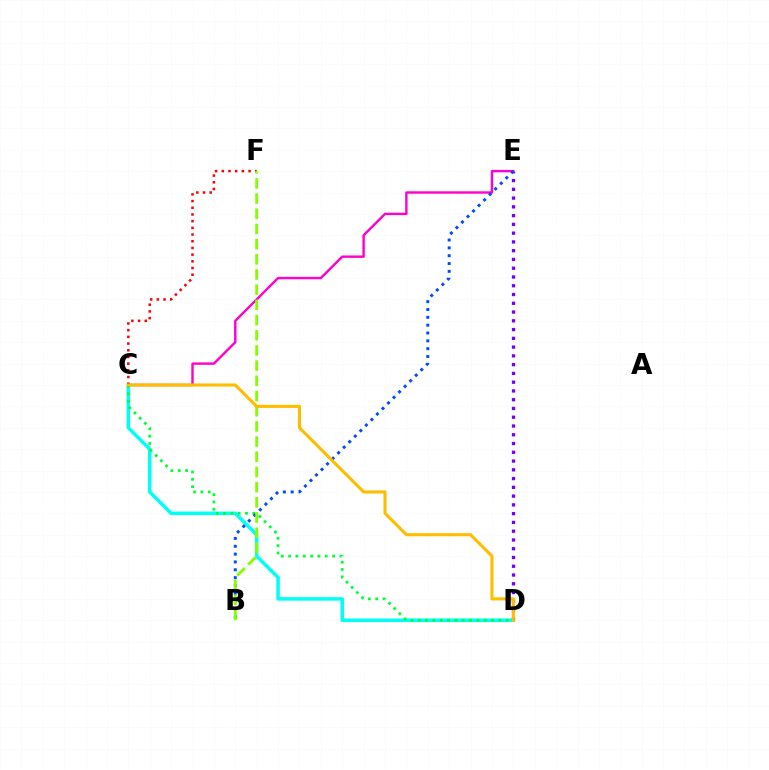{('C', 'D'): [{'color': '#00fff6', 'line_style': 'solid', 'thickness': 2.55}, {'color': '#00ff39', 'line_style': 'dotted', 'thickness': 1.99}, {'color': '#ffbd00', 'line_style': 'solid', 'thickness': 2.23}], ('D', 'E'): [{'color': '#7200ff', 'line_style': 'dotted', 'thickness': 2.38}], ('C', 'E'): [{'color': '#ff00cf', 'line_style': 'solid', 'thickness': 1.73}], ('B', 'E'): [{'color': '#004bff', 'line_style': 'dotted', 'thickness': 2.13}], ('C', 'F'): [{'color': '#ff0000', 'line_style': 'dotted', 'thickness': 1.82}], ('B', 'F'): [{'color': '#84ff00', 'line_style': 'dashed', 'thickness': 2.06}]}